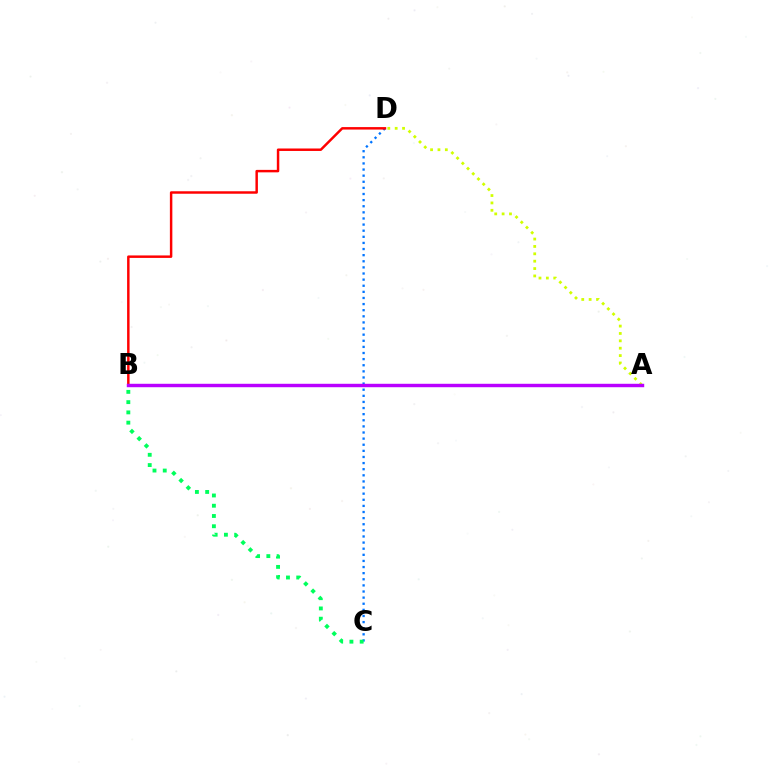{('C', 'D'): [{'color': '#0074ff', 'line_style': 'dotted', 'thickness': 1.66}], ('A', 'D'): [{'color': '#d1ff00', 'line_style': 'dotted', 'thickness': 2.0}], ('B', 'C'): [{'color': '#00ff5c', 'line_style': 'dotted', 'thickness': 2.79}], ('B', 'D'): [{'color': '#ff0000', 'line_style': 'solid', 'thickness': 1.78}], ('A', 'B'): [{'color': '#b900ff', 'line_style': 'solid', 'thickness': 2.47}]}